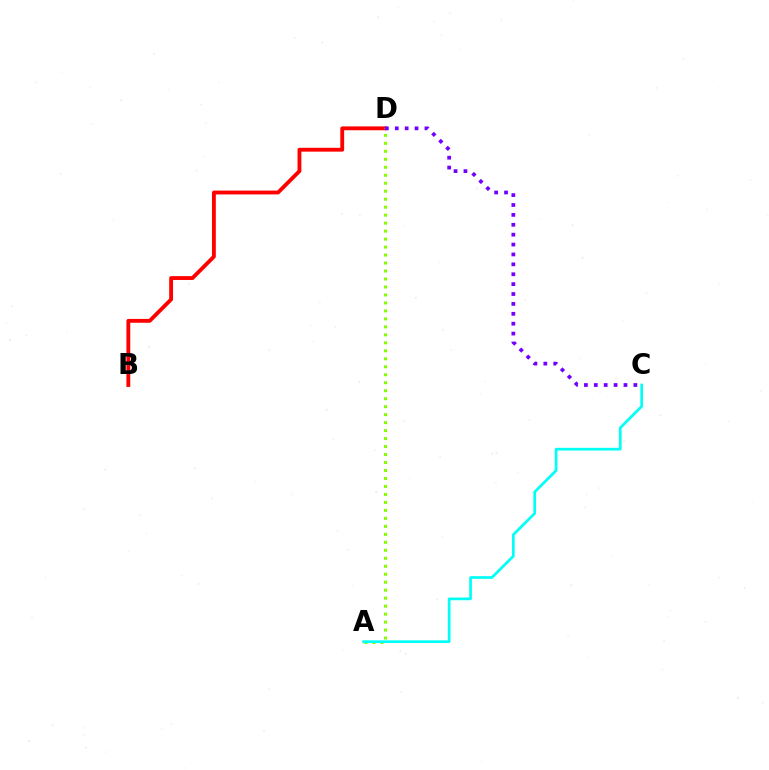{('B', 'D'): [{'color': '#ff0000', 'line_style': 'solid', 'thickness': 2.77}], ('A', 'D'): [{'color': '#84ff00', 'line_style': 'dotted', 'thickness': 2.17}], ('C', 'D'): [{'color': '#7200ff', 'line_style': 'dotted', 'thickness': 2.69}], ('A', 'C'): [{'color': '#00fff6', 'line_style': 'solid', 'thickness': 1.94}]}